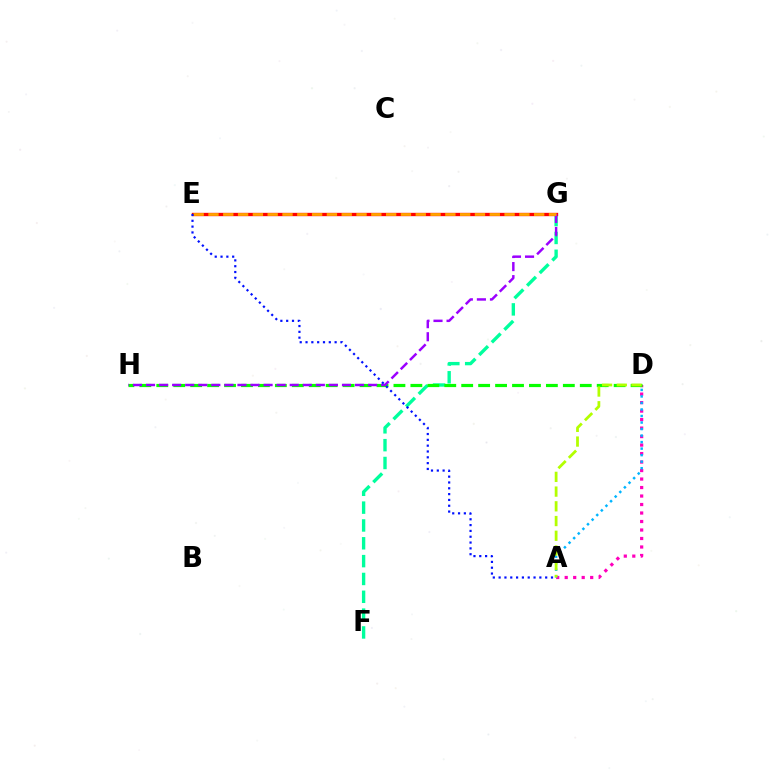{('A', 'D'): [{'color': '#ff00bd', 'line_style': 'dotted', 'thickness': 2.31}, {'color': '#00b5ff', 'line_style': 'dotted', 'thickness': 1.77}, {'color': '#b3ff00', 'line_style': 'dashed', 'thickness': 2.0}], ('F', 'G'): [{'color': '#00ff9d', 'line_style': 'dashed', 'thickness': 2.42}], ('D', 'H'): [{'color': '#08ff00', 'line_style': 'dashed', 'thickness': 2.3}], ('E', 'G'): [{'color': '#ff0000', 'line_style': 'solid', 'thickness': 2.4}, {'color': '#ffa500', 'line_style': 'dashed', 'thickness': 2.01}], ('G', 'H'): [{'color': '#9b00ff', 'line_style': 'dashed', 'thickness': 1.77}], ('A', 'E'): [{'color': '#0010ff', 'line_style': 'dotted', 'thickness': 1.58}]}